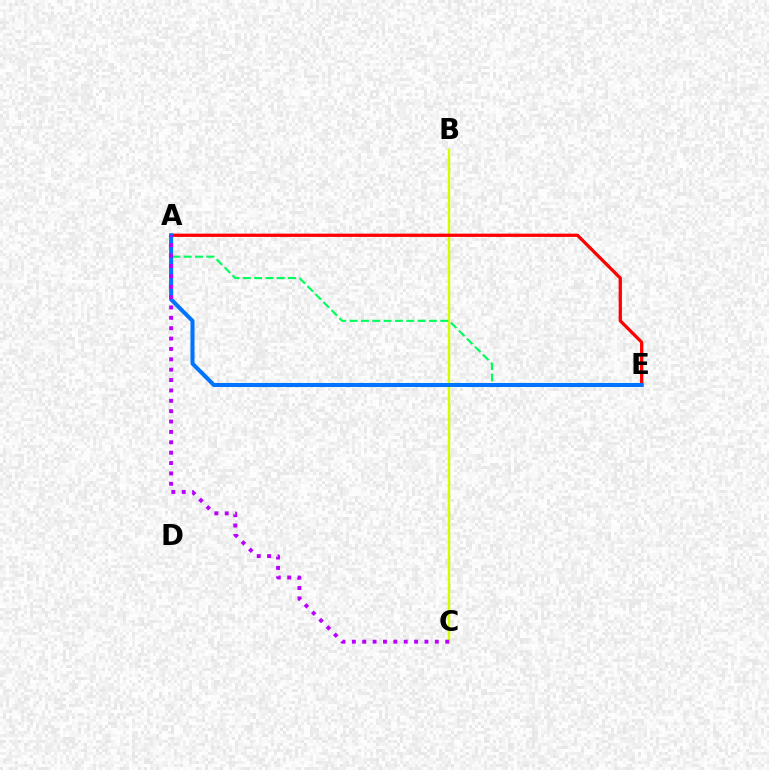{('B', 'C'): [{'color': '#d1ff00', 'line_style': 'solid', 'thickness': 1.78}], ('A', 'E'): [{'color': '#ff0000', 'line_style': 'solid', 'thickness': 2.35}, {'color': '#00ff5c', 'line_style': 'dashed', 'thickness': 1.54}, {'color': '#0074ff', 'line_style': 'solid', 'thickness': 2.91}], ('A', 'C'): [{'color': '#b900ff', 'line_style': 'dotted', 'thickness': 2.82}]}